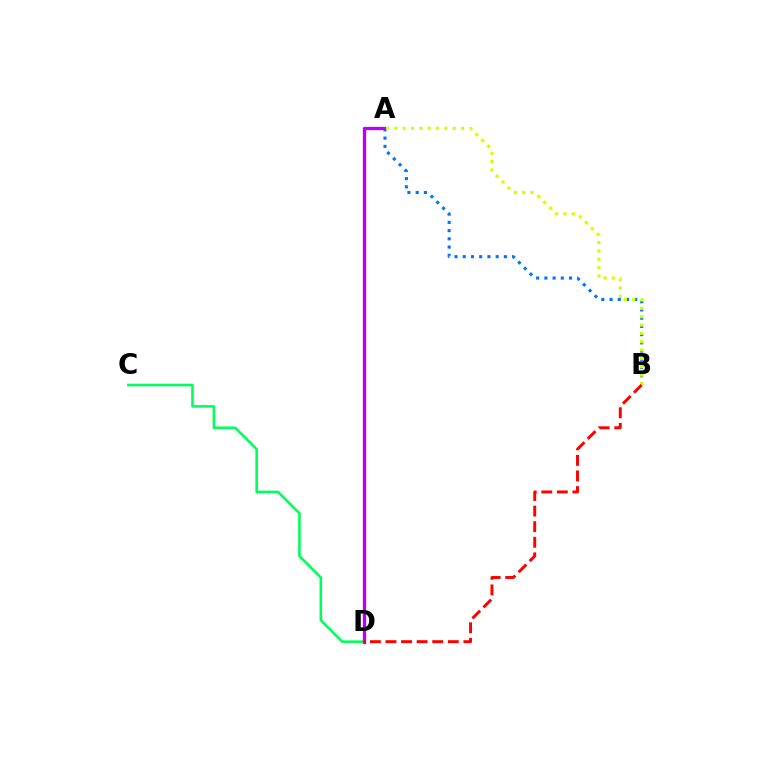{('A', 'B'): [{'color': '#0074ff', 'line_style': 'dotted', 'thickness': 2.23}, {'color': '#d1ff00', 'line_style': 'dotted', 'thickness': 2.27}], ('C', 'D'): [{'color': '#00ff5c', 'line_style': 'solid', 'thickness': 1.87}], ('A', 'D'): [{'color': '#b900ff', 'line_style': 'solid', 'thickness': 2.39}], ('B', 'D'): [{'color': '#ff0000', 'line_style': 'dashed', 'thickness': 2.12}]}